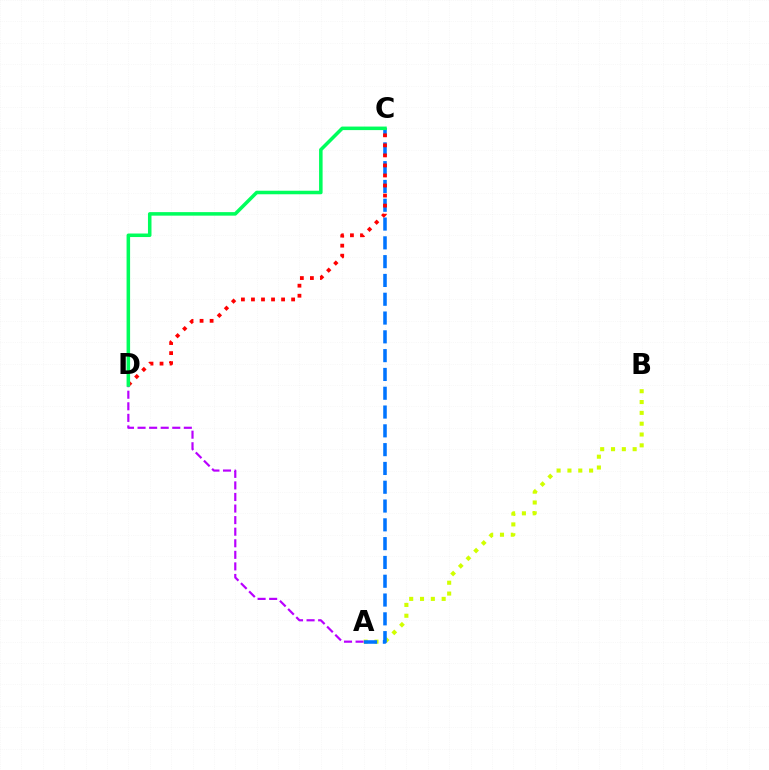{('A', 'B'): [{'color': '#d1ff00', 'line_style': 'dotted', 'thickness': 2.94}], ('A', 'C'): [{'color': '#0074ff', 'line_style': 'dashed', 'thickness': 2.55}], ('A', 'D'): [{'color': '#b900ff', 'line_style': 'dashed', 'thickness': 1.57}], ('C', 'D'): [{'color': '#ff0000', 'line_style': 'dotted', 'thickness': 2.73}, {'color': '#00ff5c', 'line_style': 'solid', 'thickness': 2.54}]}